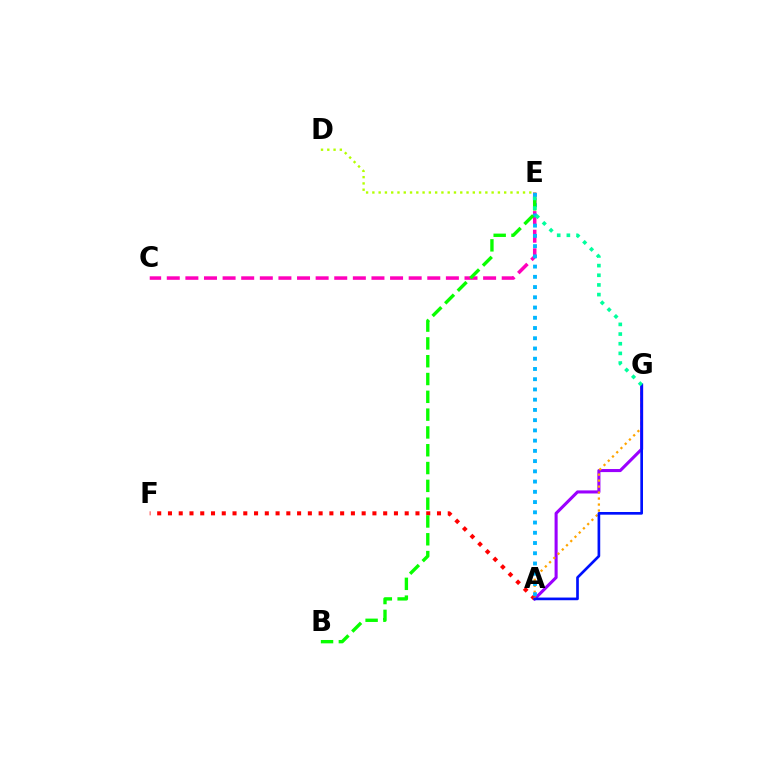{('C', 'E'): [{'color': '#ff00bd', 'line_style': 'dashed', 'thickness': 2.53}], ('A', 'G'): [{'color': '#9b00ff', 'line_style': 'solid', 'thickness': 2.21}, {'color': '#ffa500', 'line_style': 'dotted', 'thickness': 1.63}, {'color': '#0010ff', 'line_style': 'solid', 'thickness': 1.93}], ('A', 'F'): [{'color': '#ff0000', 'line_style': 'dotted', 'thickness': 2.92}], ('A', 'E'): [{'color': '#00b5ff', 'line_style': 'dotted', 'thickness': 2.78}], ('B', 'E'): [{'color': '#08ff00', 'line_style': 'dashed', 'thickness': 2.42}], ('E', 'G'): [{'color': '#00ff9d', 'line_style': 'dotted', 'thickness': 2.63}], ('D', 'E'): [{'color': '#b3ff00', 'line_style': 'dotted', 'thickness': 1.71}]}